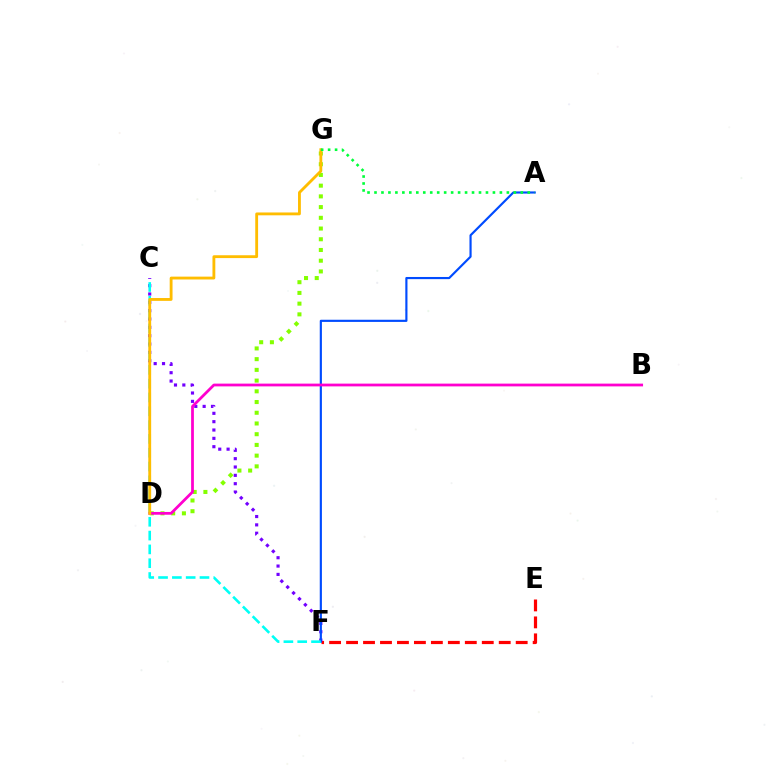{('D', 'G'): [{'color': '#84ff00', 'line_style': 'dotted', 'thickness': 2.91}, {'color': '#ffbd00', 'line_style': 'solid', 'thickness': 2.05}], ('E', 'F'): [{'color': '#ff0000', 'line_style': 'dashed', 'thickness': 2.3}], ('C', 'F'): [{'color': '#7200ff', 'line_style': 'dotted', 'thickness': 2.27}, {'color': '#00fff6', 'line_style': 'dashed', 'thickness': 1.88}], ('A', 'F'): [{'color': '#004bff', 'line_style': 'solid', 'thickness': 1.56}], ('B', 'D'): [{'color': '#ff00cf', 'line_style': 'solid', 'thickness': 1.99}], ('A', 'G'): [{'color': '#00ff39', 'line_style': 'dotted', 'thickness': 1.89}]}